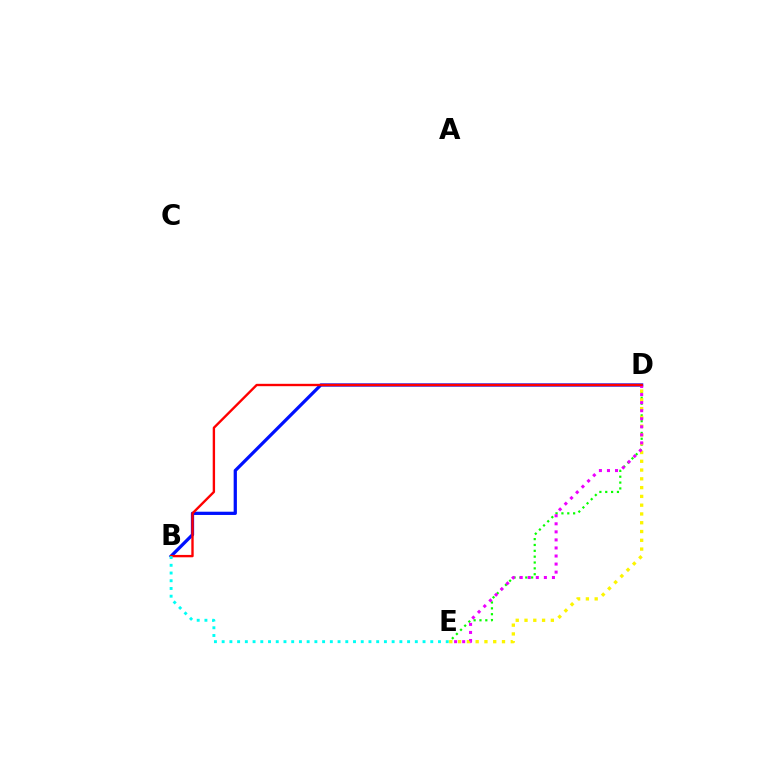{('B', 'D'): [{'color': '#0010ff', 'line_style': 'solid', 'thickness': 2.34}, {'color': '#ff0000', 'line_style': 'solid', 'thickness': 1.71}], ('D', 'E'): [{'color': '#08ff00', 'line_style': 'dotted', 'thickness': 1.59}, {'color': '#fcf500', 'line_style': 'dotted', 'thickness': 2.39}, {'color': '#ee00ff', 'line_style': 'dotted', 'thickness': 2.19}], ('B', 'E'): [{'color': '#00fff6', 'line_style': 'dotted', 'thickness': 2.1}]}